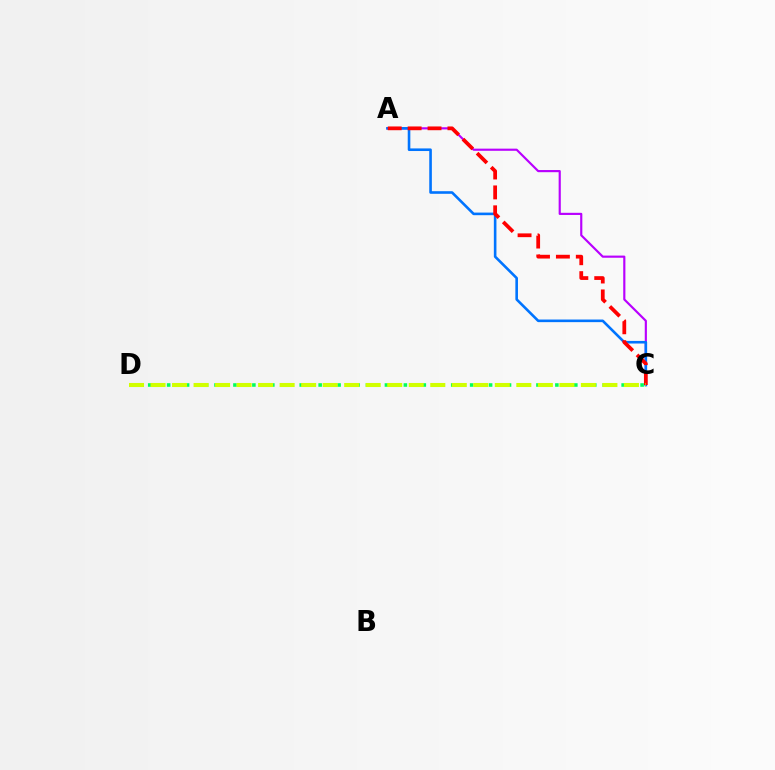{('A', 'C'): [{'color': '#b900ff', 'line_style': 'solid', 'thickness': 1.55}, {'color': '#0074ff', 'line_style': 'solid', 'thickness': 1.88}, {'color': '#ff0000', 'line_style': 'dashed', 'thickness': 2.7}], ('C', 'D'): [{'color': '#00ff5c', 'line_style': 'dotted', 'thickness': 2.57}, {'color': '#d1ff00', 'line_style': 'dashed', 'thickness': 2.92}]}